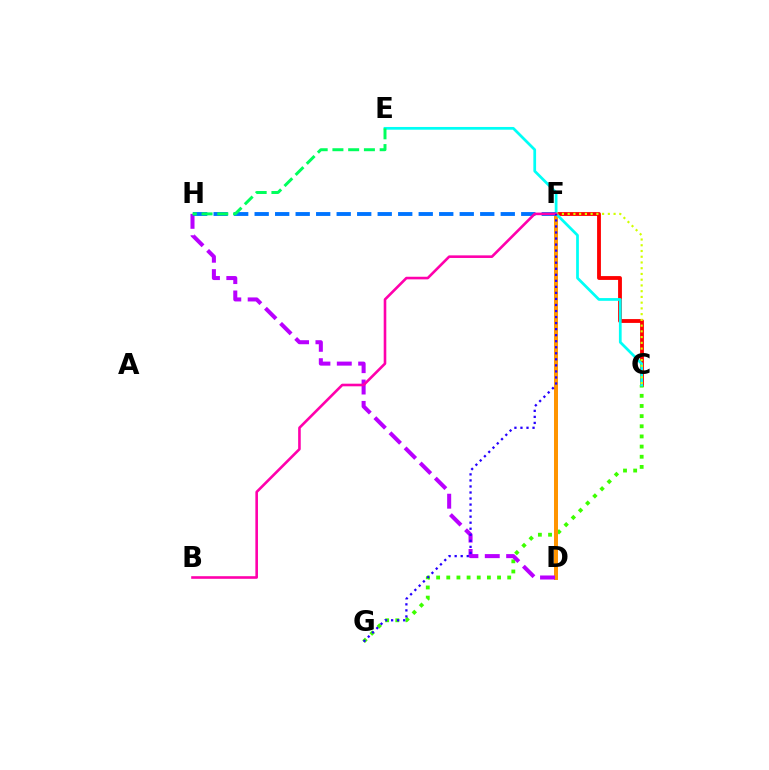{('C', 'F'): [{'color': '#ff0000', 'line_style': 'solid', 'thickness': 2.76}, {'color': '#d1ff00', 'line_style': 'dotted', 'thickness': 1.56}], ('C', 'G'): [{'color': '#3dff00', 'line_style': 'dotted', 'thickness': 2.76}], ('D', 'F'): [{'color': '#ff9400', 'line_style': 'solid', 'thickness': 2.87}], ('D', 'H'): [{'color': '#b900ff', 'line_style': 'dashed', 'thickness': 2.9}], ('C', 'E'): [{'color': '#00fff6', 'line_style': 'solid', 'thickness': 1.97}], ('F', 'H'): [{'color': '#0074ff', 'line_style': 'dashed', 'thickness': 2.79}], ('B', 'F'): [{'color': '#ff00ac', 'line_style': 'solid', 'thickness': 1.88}], ('E', 'H'): [{'color': '#00ff5c', 'line_style': 'dashed', 'thickness': 2.14}], ('F', 'G'): [{'color': '#2500ff', 'line_style': 'dotted', 'thickness': 1.64}]}